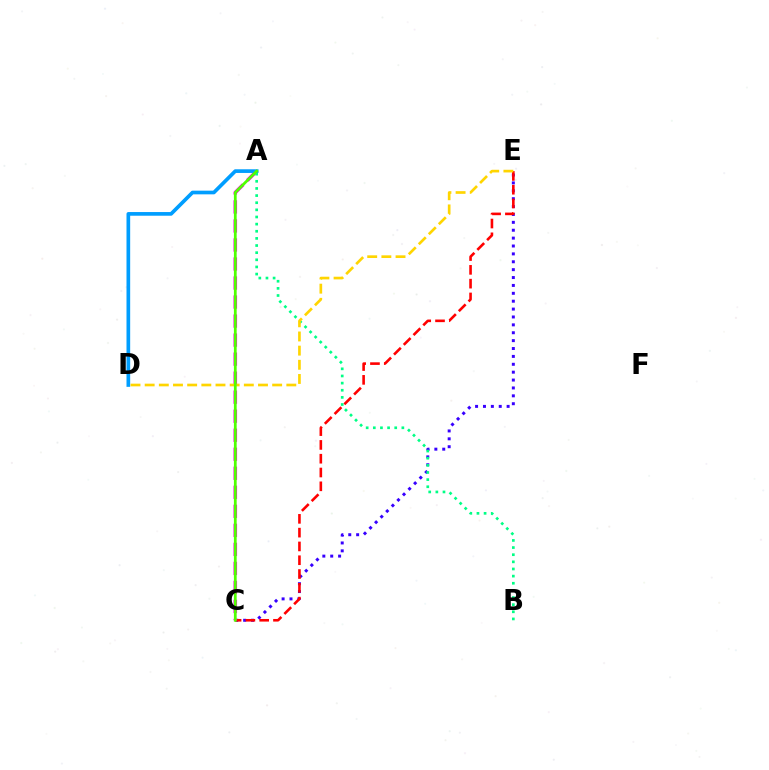{('C', 'E'): [{'color': '#3700ff', 'line_style': 'dotted', 'thickness': 2.14}, {'color': '#ff0000', 'line_style': 'dashed', 'thickness': 1.87}], ('A', 'C'): [{'color': '#ff00ed', 'line_style': 'dashed', 'thickness': 2.58}, {'color': '#4fff00', 'line_style': 'solid', 'thickness': 1.99}], ('A', 'B'): [{'color': '#00ff86', 'line_style': 'dotted', 'thickness': 1.94}], ('A', 'D'): [{'color': '#009eff', 'line_style': 'solid', 'thickness': 2.65}], ('D', 'E'): [{'color': '#ffd500', 'line_style': 'dashed', 'thickness': 1.92}]}